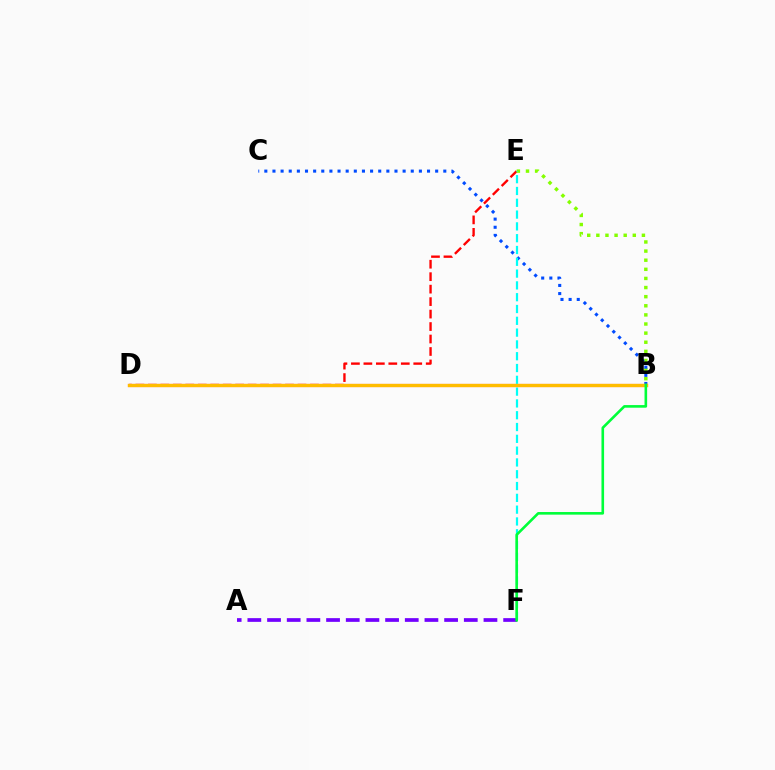{('D', 'E'): [{'color': '#ff0000', 'line_style': 'dashed', 'thickness': 1.69}], ('B', 'E'): [{'color': '#84ff00', 'line_style': 'dotted', 'thickness': 2.48}], ('B', 'D'): [{'color': '#ff00cf', 'line_style': 'solid', 'thickness': 2.23}, {'color': '#ffbd00', 'line_style': 'solid', 'thickness': 2.41}], ('B', 'C'): [{'color': '#004bff', 'line_style': 'dotted', 'thickness': 2.21}], ('E', 'F'): [{'color': '#00fff6', 'line_style': 'dashed', 'thickness': 1.6}], ('A', 'F'): [{'color': '#7200ff', 'line_style': 'dashed', 'thickness': 2.67}], ('B', 'F'): [{'color': '#00ff39', 'line_style': 'solid', 'thickness': 1.88}]}